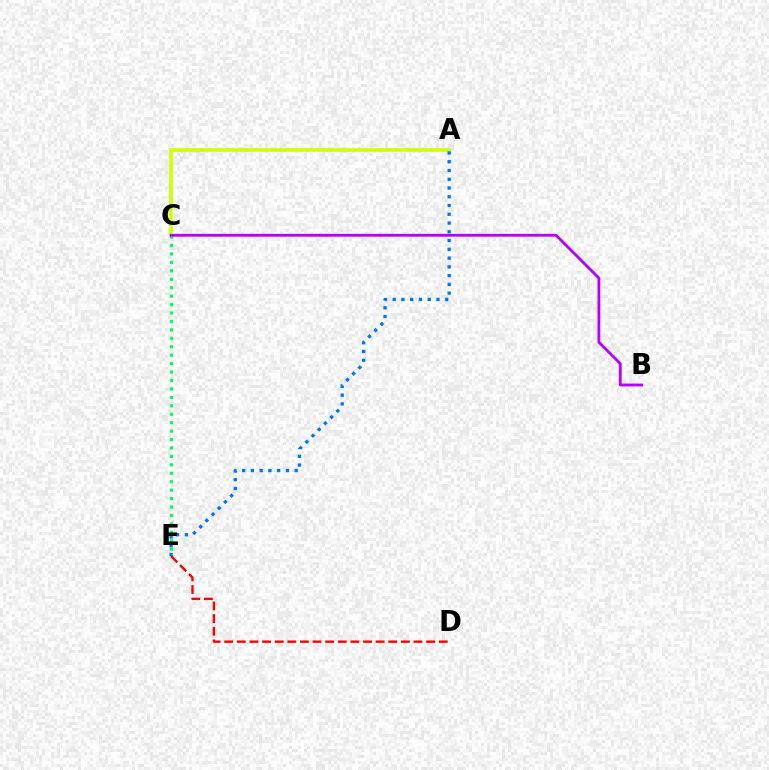{('A', 'C'): [{'color': '#d1ff00', 'line_style': 'solid', 'thickness': 2.64}], ('C', 'E'): [{'color': '#00ff5c', 'line_style': 'dotted', 'thickness': 2.29}], ('A', 'E'): [{'color': '#0074ff', 'line_style': 'dotted', 'thickness': 2.38}], ('B', 'C'): [{'color': '#b900ff', 'line_style': 'solid', 'thickness': 2.02}], ('D', 'E'): [{'color': '#ff0000', 'line_style': 'dashed', 'thickness': 1.71}]}